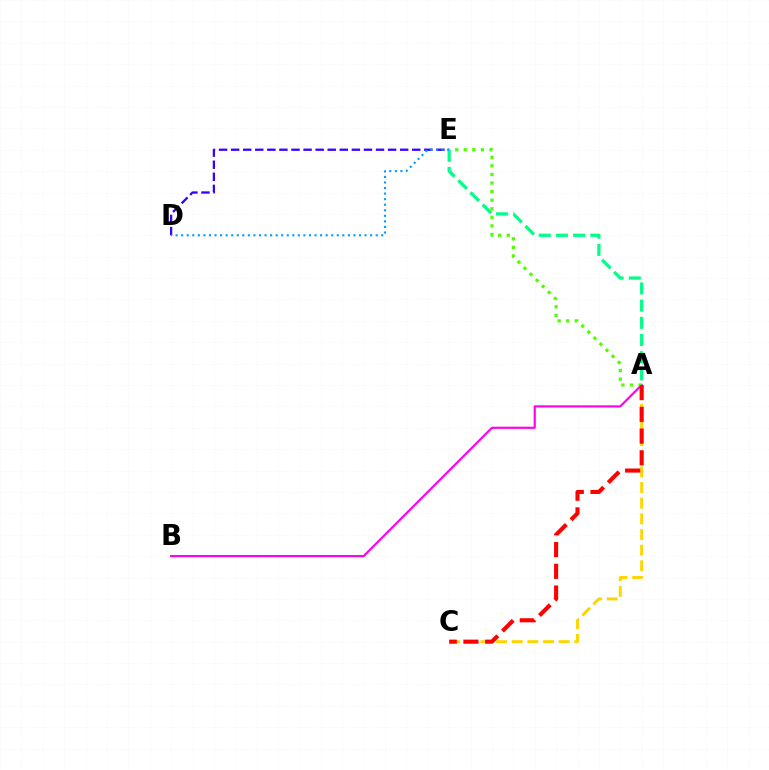{('A', 'C'): [{'color': '#ffd500', 'line_style': 'dashed', 'thickness': 2.13}, {'color': '#ff0000', 'line_style': 'dashed', 'thickness': 2.95}], ('D', 'E'): [{'color': '#3700ff', 'line_style': 'dashed', 'thickness': 1.64}, {'color': '#009eff', 'line_style': 'dotted', 'thickness': 1.51}], ('A', 'B'): [{'color': '#ff00ed', 'line_style': 'solid', 'thickness': 1.56}], ('A', 'E'): [{'color': '#00ff86', 'line_style': 'dashed', 'thickness': 2.34}, {'color': '#4fff00', 'line_style': 'dotted', 'thickness': 2.33}]}